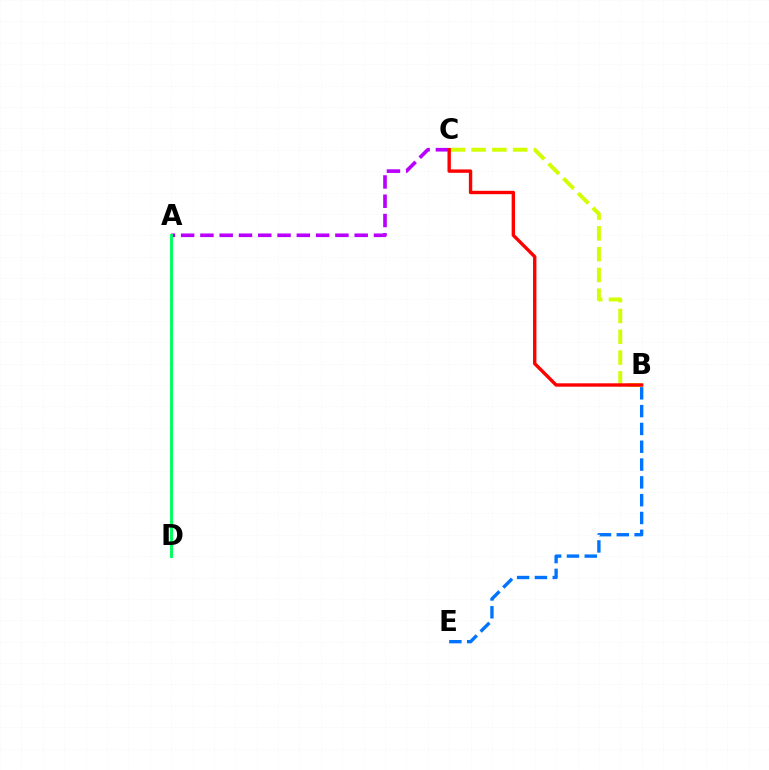{('B', 'C'): [{'color': '#d1ff00', 'line_style': 'dashed', 'thickness': 2.83}, {'color': '#ff0000', 'line_style': 'solid', 'thickness': 2.44}], ('A', 'C'): [{'color': '#b900ff', 'line_style': 'dashed', 'thickness': 2.62}], ('A', 'D'): [{'color': '#00ff5c', 'line_style': 'solid', 'thickness': 2.1}], ('B', 'E'): [{'color': '#0074ff', 'line_style': 'dashed', 'thickness': 2.42}]}